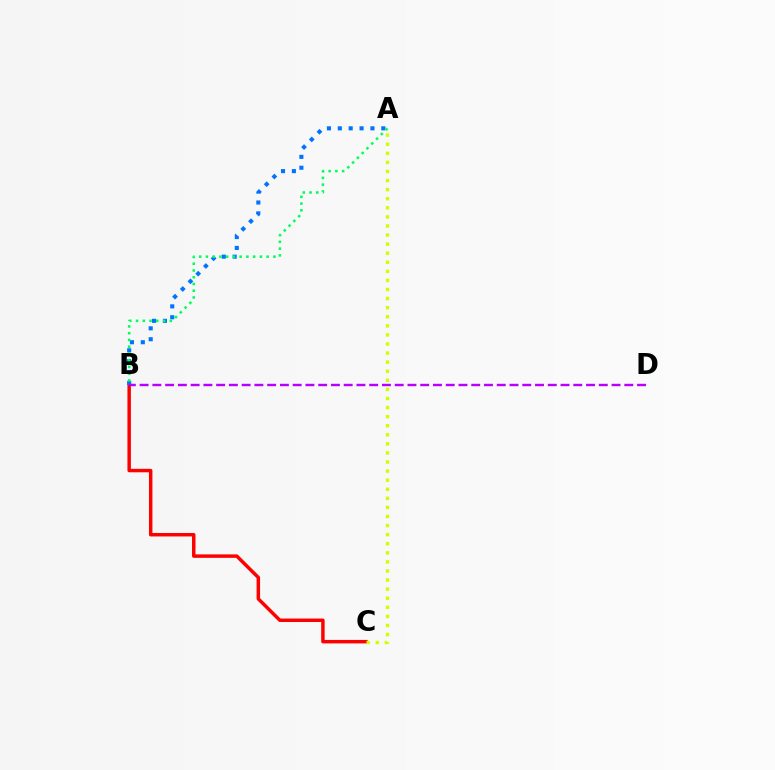{('B', 'C'): [{'color': '#ff0000', 'line_style': 'solid', 'thickness': 2.49}], ('A', 'B'): [{'color': '#0074ff', 'line_style': 'dotted', 'thickness': 2.95}, {'color': '#00ff5c', 'line_style': 'dotted', 'thickness': 1.83}], ('A', 'C'): [{'color': '#d1ff00', 'line_style': 'dotted', 'thickness': 2.47}], ('B', 'D'): [{'color': '#b900ff', 'line_style': 'dashed', 'thickness': 1.73}]}